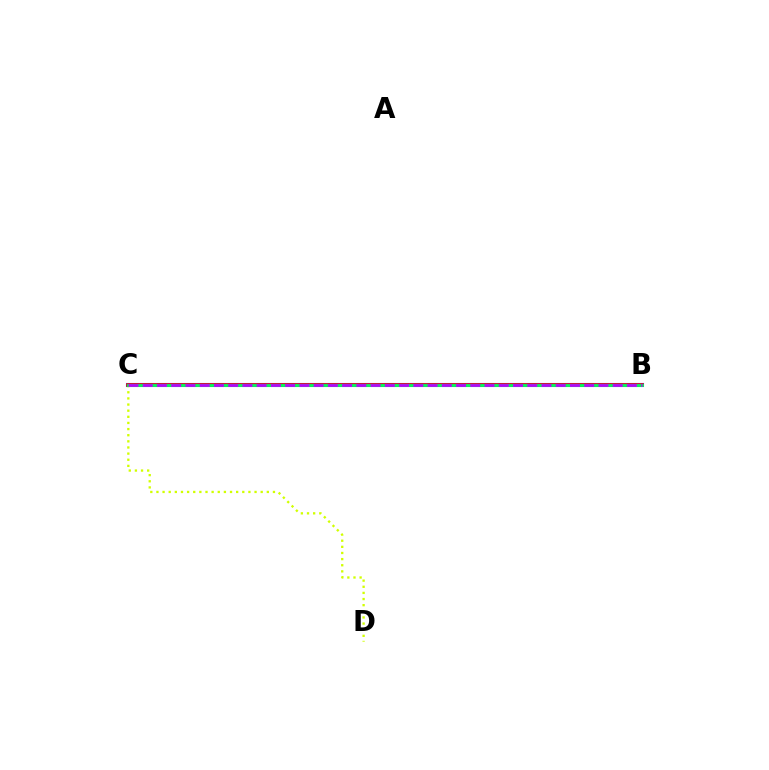{('B', 'C'): [{'color': '#0074ff', 'line_style': 'solid', 'thickness': 2.94}, {'color': '#ff0000', 'line_style': 'solid', 'thickness': 2.55}, {'color': '#00ff5c', 'line_style': 'solid', 'thickness': 2.01}, {'color': '#b900ff', 'line_style': 'dashed', 'thickness': 1.93}], ('C', 'D'): [{'color': '#d1ff00', 'line_style': 'dotted', 'thickness': 1.67}]}